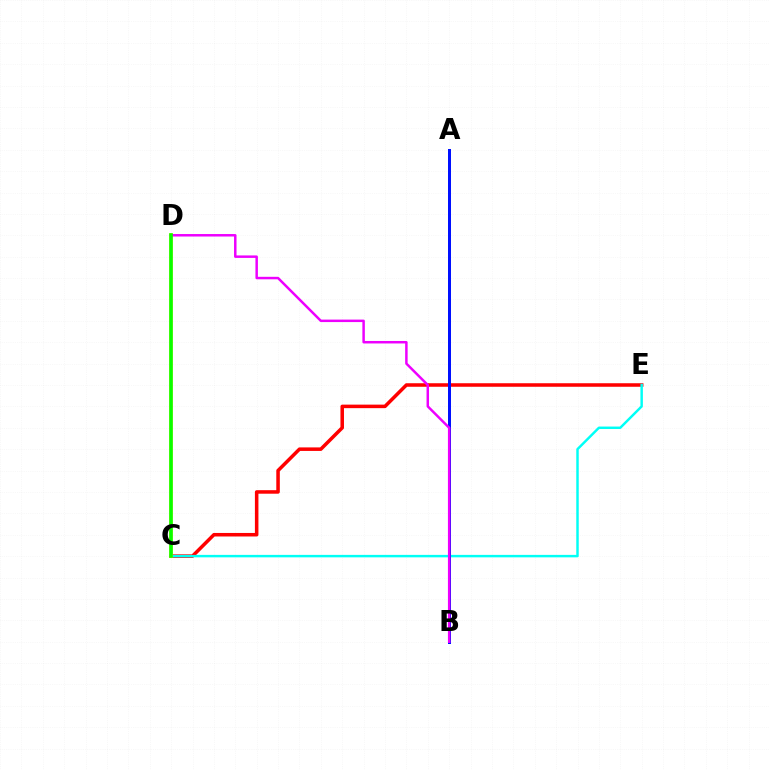{('C', 'E'): [{'color': '#ff0000', 'line_style': 'solid', 'thickness': 2.54}, {'color': '#00fff6', 'line_style': 'solid', 'thickness': 1.77}], ('A', 'B'): [{'color': '#0010ff', 'line_style': 'solid', 'thickness': 2.16}], ('C', 'D'): [{'color': '#fcf500', 'line_style': 'solid', 'thickness': 2.55}, {'color': '#08ff00', 'line_style': 'solid', 'thickness': 2.57}], ('B', 'D'): [{'color': '#ee00ff', 'line_style': 'solid', 'thickness': 1.79}]}